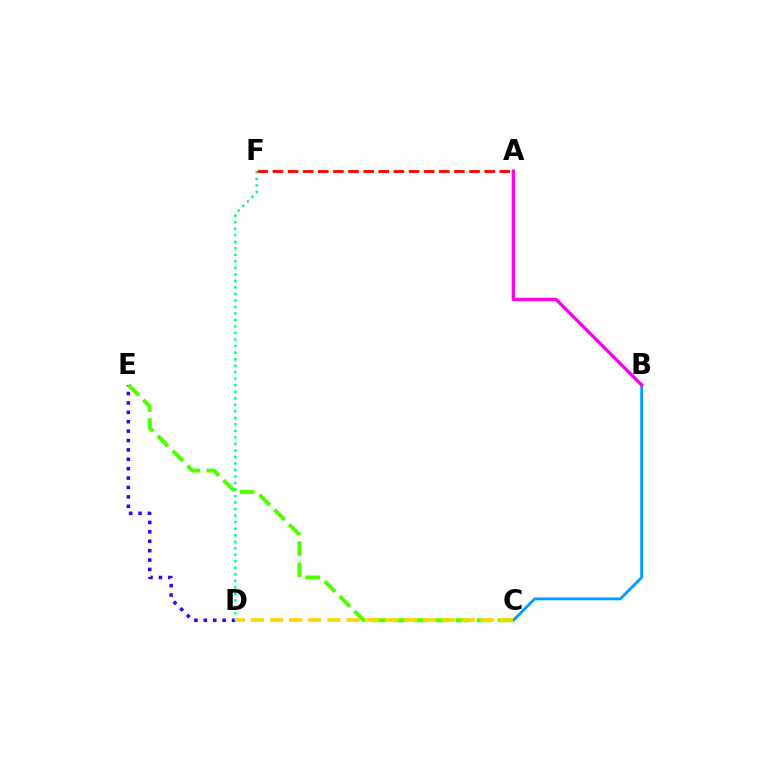{('D', 'E'): [{'color': '#3700ff', 'line_style': 'dotted', 'thickness': 2.55}], ('D', 'F'): [{'color': '#00ff86', 'line_style': 'dotted', 'thickness': 1.77}], ('A', 'F'): [{'color': '#ff0000', 'line_style': 'dashed', 'thickness': 2.05}], ('C', 'E'): [{'color': '#4fff00', 'line_style': 'dashed', 'thickness': 2.86}], ('B', 'C'): [{'color': '#009eff', 'line_style': 'solid', 'thickness': 2.04}], ('C', 'D'): [{'color': '#ffd500', 'line_style': 'dashed', 'thickness': 2.6}], ('A', 'B'): [{'color': '#ff00ed', 'line_style': 'solid', 'thickness': 2.4}]}